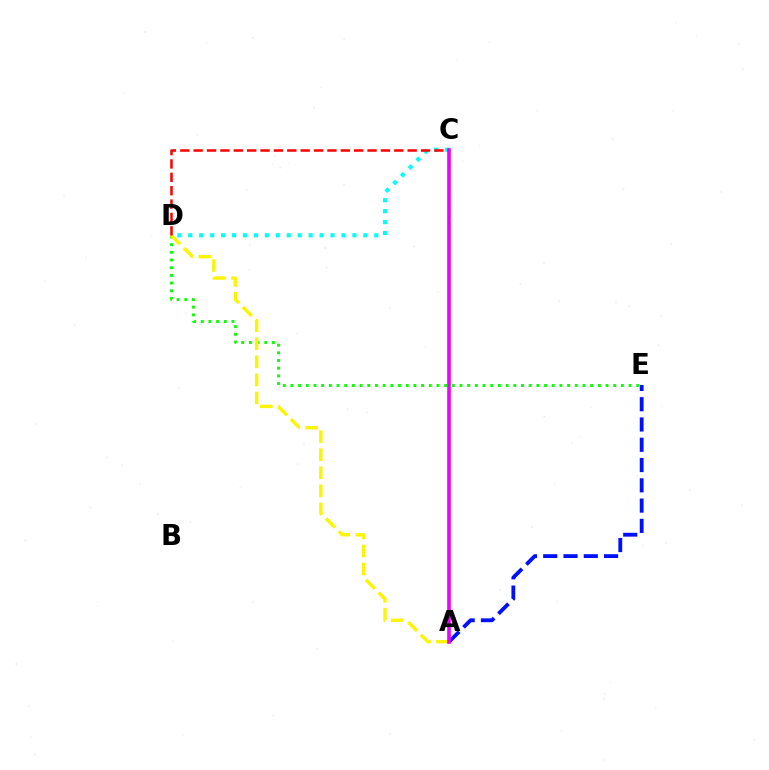{('D', 'E'): [{'color': '#08ff00', 'line_style': 'dotted', 'thickness': 2.09}], ('A', 'D'): [{'color': '#fcf500', 'line_style': 'dashed', 'thickness': 2.45}], ('C', 'D'): [{'color': '#00fff6', 'line_style': 'dotted', 'thickness': 2.97}, {'color': '#ff0000', 'line_style': 'dashed', 'thickness': 1.82}], ('A', 'E'): [{'color': '#0010ff', 'line_style': 'dashed', 'thickness': 2.75}], ('A', 'C'): [{'color': '#ee00ff', 'line_style': 'solid', 'thickness': 2.61}]}